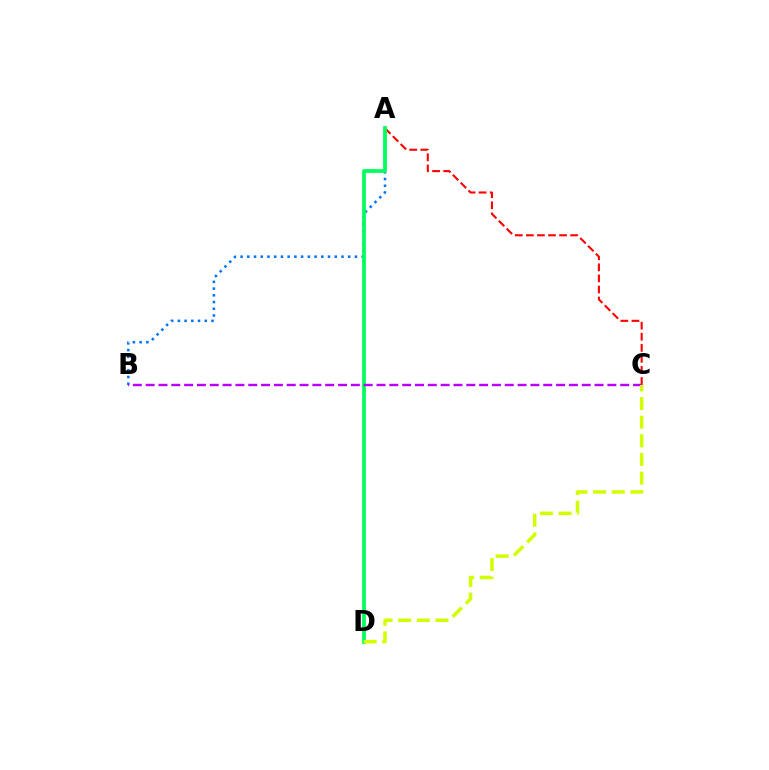{('A', 'C'): [{'color': '#ff0000', 'line_style': 'dashed', 'thickness': 1.5}], ('A', 'B'): [{'color': '#0074ff', 'line_style': 'dotted', 'thickness': 1.83}], ('A', 'D'): [{'color': '#00ff5c', 'line_style': 'solid', 'thickness': 2.69}], ('B', 'C'): [{'color': '#b900ff', 'line_style': 'dashed', 'thickness': 1.74}], ('C', 'D'): [{'color': '#d1ff00', 'line_style': 'dashed', 'thickness': 2.53}]}